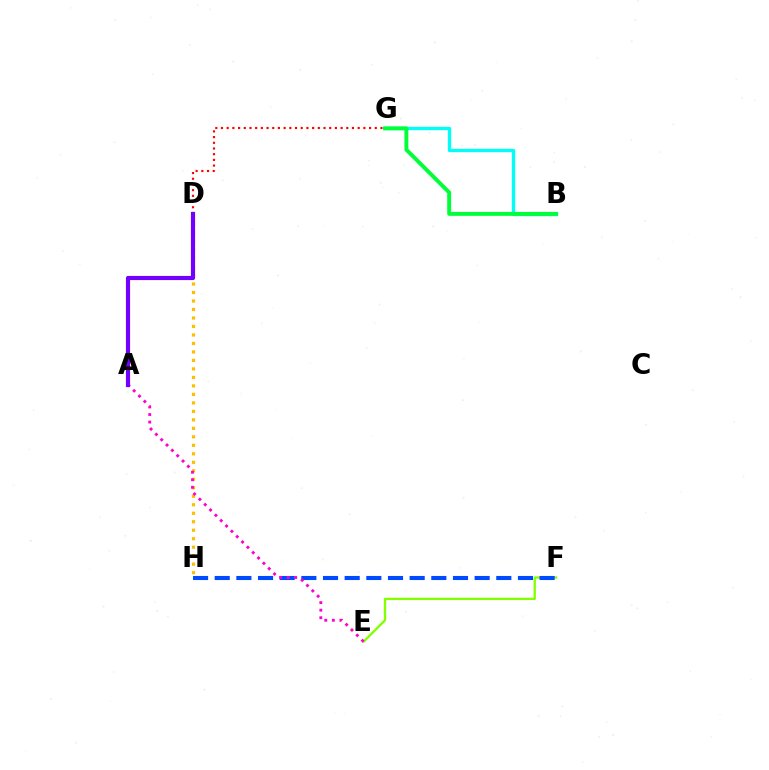{('D', 'G'): [{'color': '#ff0000', 'line_style': 'dotted', 'thickness': 1.55}], ('D', 'H'): [{'color': '#ffbd00', 'line_style': 'dotted', 'thickness': 2.31}], ('E', 'F'): [{'color': '#84ff00', 'line_style': 'solid', 'thickness': 1.68}], ('B', 'G'): [{'color': '#00fff6', 'line_style': 'solid', 'thickness': 2.4}, {'color': '#00ff39', 'line_style': 'solid', 'thickness': 2.82}], ('F', 'H'): [{'color': '#004bff', 'line_style': 'dashed', 'thickness': 2.94}], ('A', 'E'): [{'color': '#ff00cf', 'line_style': 'dotted', 'thickness': 2.05}], ('A', 'D'): [{'color': '#7200ff', 'line_style': 'solid', 'thickness': 3.0}]}